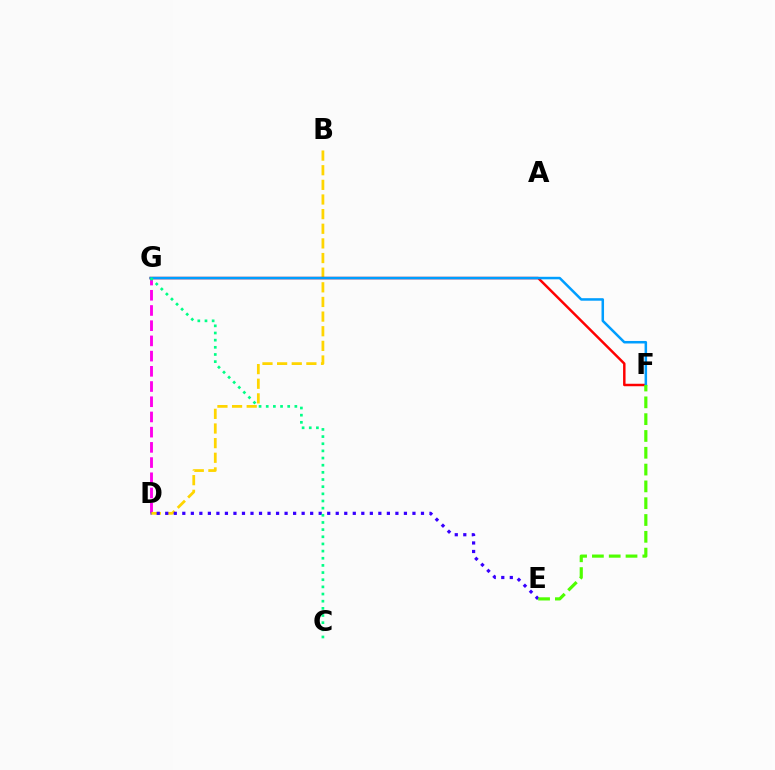{('D', 'G'): [{'color': '#ff00ed', 'line_style': 'dashed', 'thickness': 2.07}], ('B', 'D'): [{'color': '#ffd500', 'line_style': 'dashed', 'thickness': 1.99}], ('F', 'G'): [{'color': '#ff0000', 'line_style': 'solid', 'thickness': 1.77}, {'color': '#009eff', 'line_style': 'solid', 'thickness': 1.81}], ('D', 'E'): [{'color': '#3700ff', 'line_style': 'dotted', 'thickness': 2.32}], ('E', 'F'): [{'color': '#4fff00', 'line_style': 'dashed', 'thickness': 2.28}], ('C', 'G'): [{'color': '#00ff86', 'line_style': 'dotted', 'thickness': 1.94}]}